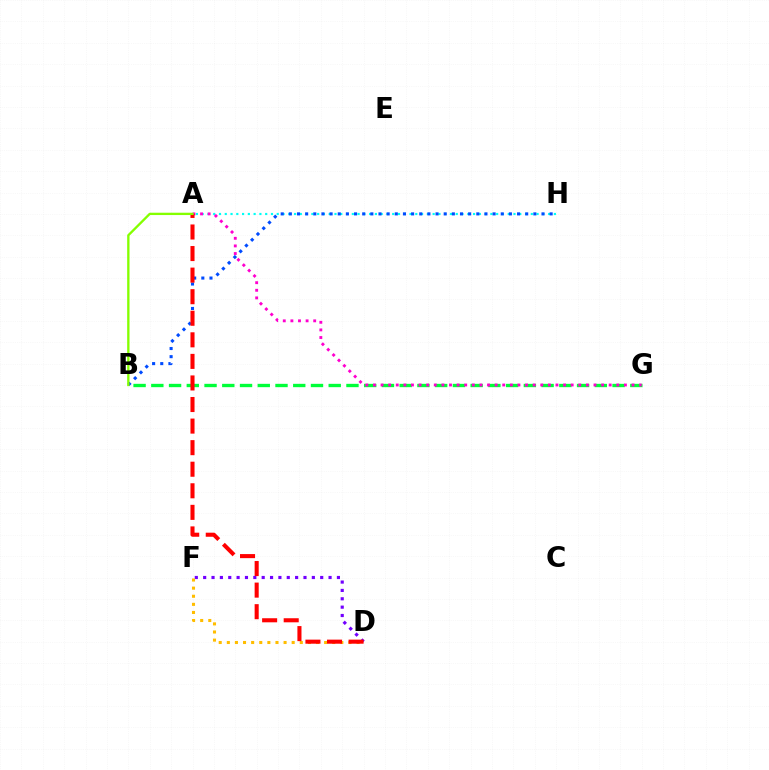{('D', 'F'): [{'color': '#7200ff', 'line_style': 'dotted', 'thickness': 2.27}, {'color': '#ffbd00', 'line_style': 'dotted', 'thickness': 2.2}], ('A', 'H'): [{'color': '#00fff6', 'line_style': 'dotted', 'thickness': 1.57}], ('B', 'G'): [{'color': '#00ff39', 'line_style': 'dashed', 'thickness': 2.41}], ('B', 'H'): [{'color': '#004bff', 'line_style': 'dotted', 'thickness': 2.21}], ('A', 'G'): [{'color': '#ff00cf', 'line_style': 'dotted', 'thickness': 2.07}], ('A', 'D'): [{'color': '#ff0000', 'line_style': 'dashed', 'thickness': 2.93}], ('A', 'B'): [{'color': '#84ff00', 'line_style': 'solid', 'thickness': 1.68}]}